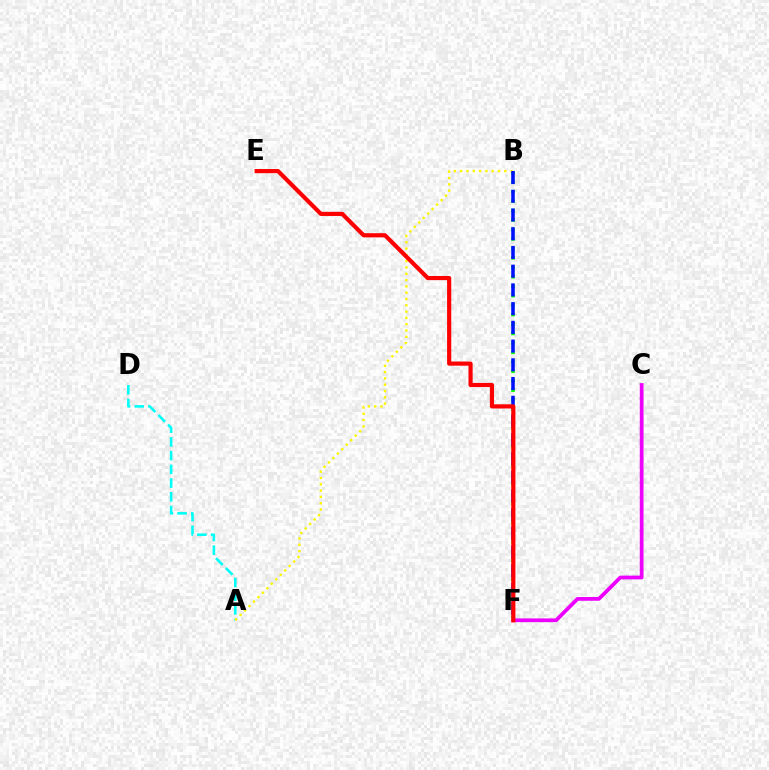{('A', 'D'): [{'color': '#00fff6', 'line_style': 'dashed', 'thickness': 1.86}], ('B', 'F'): [{'color': '#08ff00', 'line_style': 'dotted', 'thickness': 2.57}, {'color': '#0010ff', 'line_style': 'dashed', 'thickness': 2.54}], ('A', 'B'): [{'color': '#fcf500', 'line_style': 'dotted', 'thickness': 1.71}], ('C', 'F'): [{'color': '#ee00ff', 'line_style': 'solid', 'thickness': 2.7}], ('E', 'F'): [{'color': '#ff0000', 'line_style': 'solid', 'thickness': 2.99}]}